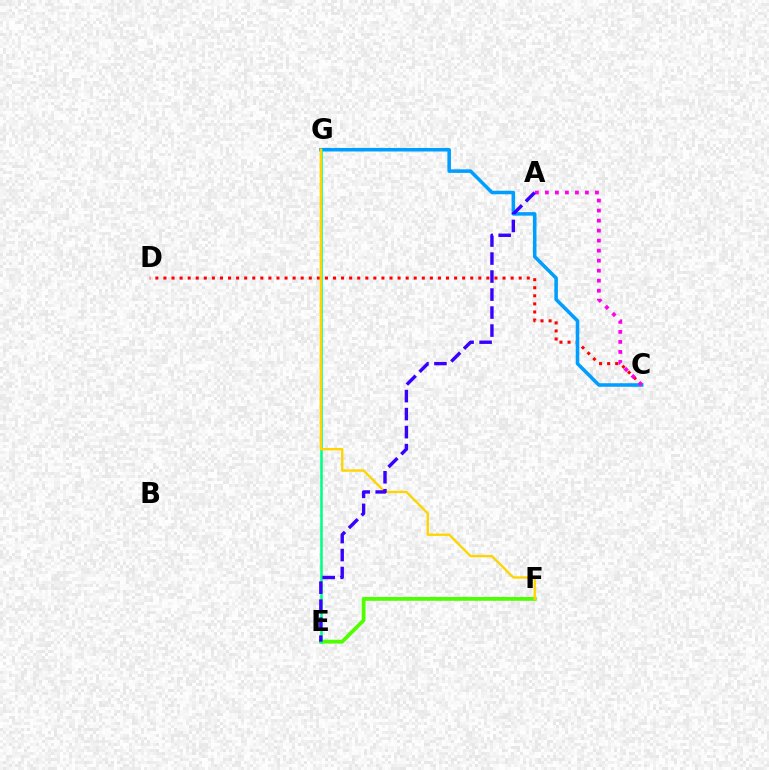{('E', 'F'): [{'color': '#4fff00', 'line_style': 'solid', 'thickness': 2.74}], ('C', 'D'): [{'color': '#ff0000', 'line_style': 'dotted', 'thickness': 2.19}], ('C', 'G'): [{'color': '#009eff', 'line_style': 'solid', 'thickness': 2.54}], ('E', 'G'): [{'color': '#00ff86', 'line_style': 'solid', 'thickness': 1.83}], ('A', 'C'): [{'color': '#ff00ed', 'line_style': 'dotted', 'thickness': 2.72}], ('F', 'G'): [{'color': '#ffd500', 'line_style': 'solid', 'thickness': 1.69}], ('A', 'E'): [{'color': '#3700ff', 'line_style': 'dashed', 'thickness': 2.45}]}